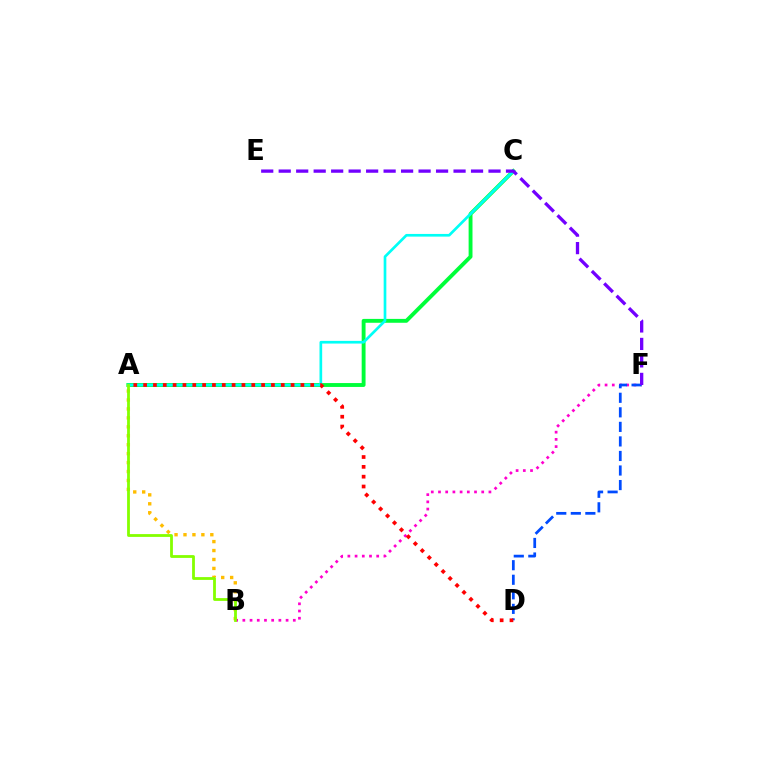{('B', 'F'): [{'color': '#ff00cf', 'line_style': 'dotted', 'thickness': 1.96}], ('A', 'B'): [{'color': '#ffbd00', 'line_style': 'dotted', 'thickness': 2.43}, {'color': '#84ff00', 'line_style': 'solid', 'thickness': 2.02}], ('D', 'F'): [{'color': '#004bff', 'line_style': 'dashed', 'thickness': 1.98}], ('A', 'C'): [{'color': '#00ff39', 'line_style': 'solid', 'thickness': 2.79}, {'color': '#00fff6', 'line_style': 'solid', 'thickness': 1.93}], ('A', 'D'): [{'color': '#ff0000', 'line_style': 'dotted', 'thickness': 2.67}], ('E', 'F'): [{'color': '#7200ff', 'line_style': 'dashed', 'thickness': 2.38}]}